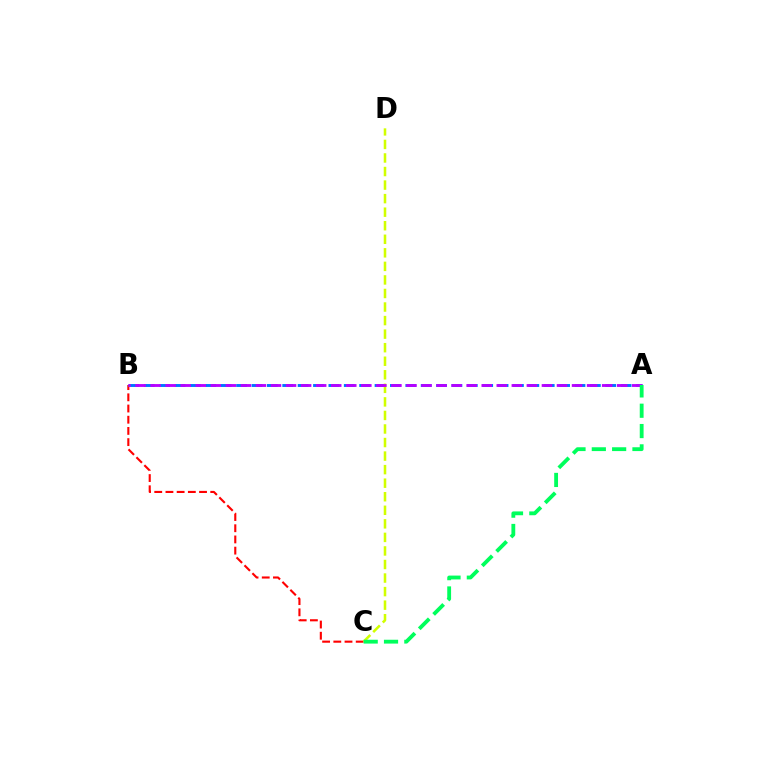{('B', 'C'): [{'color': '#ff0000', 'line_style': 'dashed', 'thickness': 1.52}], ('A', 'B'): [{'color': '#0074ff', 'line_style': 'dashed', 'thickness': 2.09}, {'color': '#b900ff', 'line_style': 'dashed', 'thickness': 2.04}], ('C', 'D'): [{'color': '#d1ff00', 'line_style': 'dashed', 'thickness': 1.84}], ('A', 'C'): [{'color': '#00ff5c', 'line_style': 'dashed', 'thickness': 2.76}]}